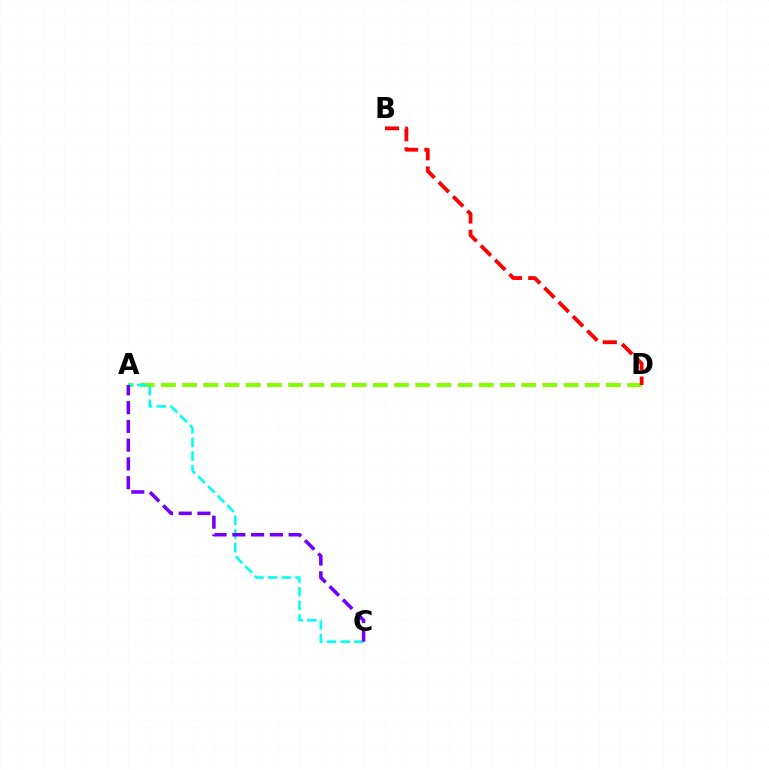{('A', 'D'): [{'color': '#84ff00', 'line_style': 'dashed', 'thickness': 2.88}], ('B', 'D'): [{'color': '#ff0000', 'line_style': 'dashed', 'thickness': 2.75}], ('A', 'C'): [{'color': '#00fff6', 'line_style': 'dashed', 'thickness': 1.86}, {'color': '#7200ff', 'line_style': 'dashed', 'thickness': 2.55}]}